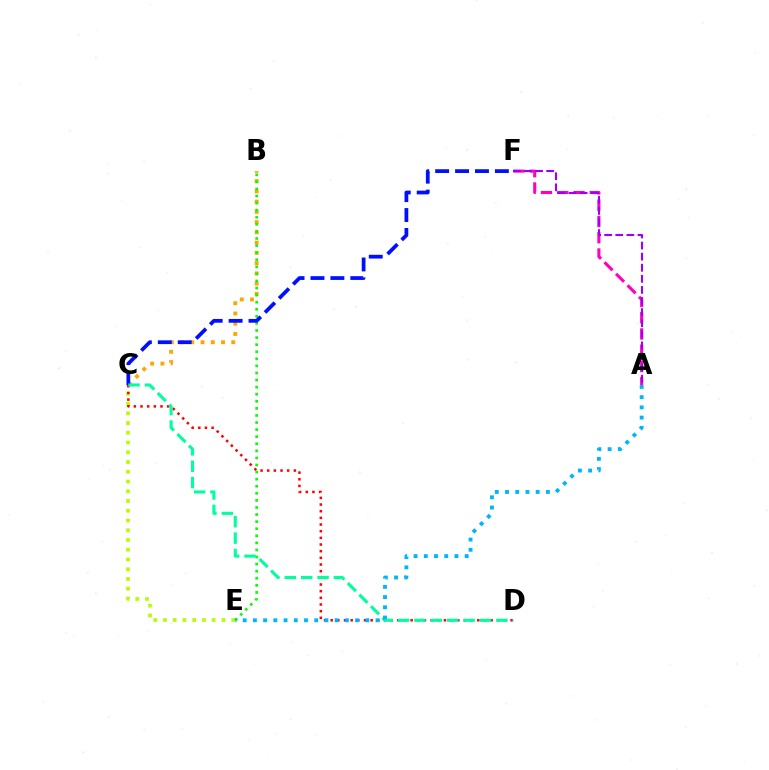{('C', 'E'): [{'color': '#b3ff00', 'line_style': 'dotted', 'thickness': 2.65}], ('B', 'C'): [{'color': '#ffa500', 'line_style': 'dotted', 'thickness': 2.79}], ('B', 'E'): [{'color': '#08ff00', 'line_style': 'dotted', 'thickness': 1.92}], ('A', 'F'): [{'color': '#ff00bd', 'line_style': 'dashed', 'thickness': 2.21}, {'color': '#9b00ff', 'line_style': 'dashed', 'thickness': 1.51}], ('C', 'F'): [{'color': '#0010ff', 'line_style': 'dashed', 'thickness': 2.71}], ('C', 'D'): [{'color': '#ff0000', 'line_style': 'dotted', 'thickness': 1.81}, {'color': '#00ff9d', 'line_style': 'dashed', 'thickness': 2.22}], ('A', 'E'): [{'color': '#00b5ff', 'line_style': 'dotted', 'thickness': 2.78}]}